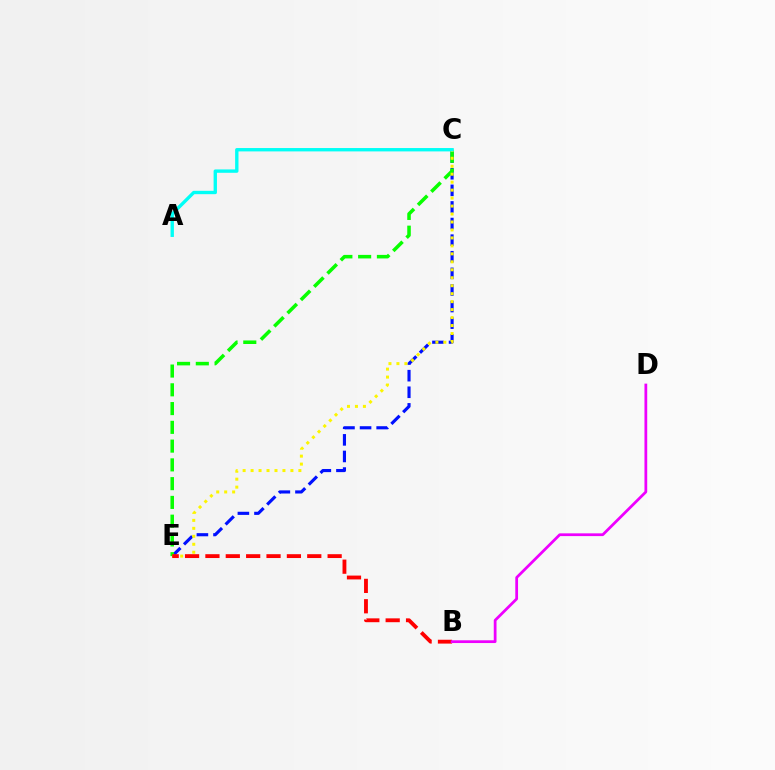{('C', 'E'): [{'color': '#0010ff', 'line_style': 'dashed', 'thickness': 2.26}, {'color': '#08ff00', 'line_style': 'dashed', 'thickness': 2.55}, {'color': '#fcf500', 'line_style': 'dotted', 'thickness': 2.16}], ('B', 'E'): [{'color': '#ff0000', 'line_style': 'dashed', 'thickness': 2.77}], ('B', 'D'): [{'color': '#ee00ff', 'line_style': 'solid', 'thickness': 1.98}], ('A', 'C'): [{'color': '#00fff6', 'line_style': 'solid', 'thickness': 2.42}]}